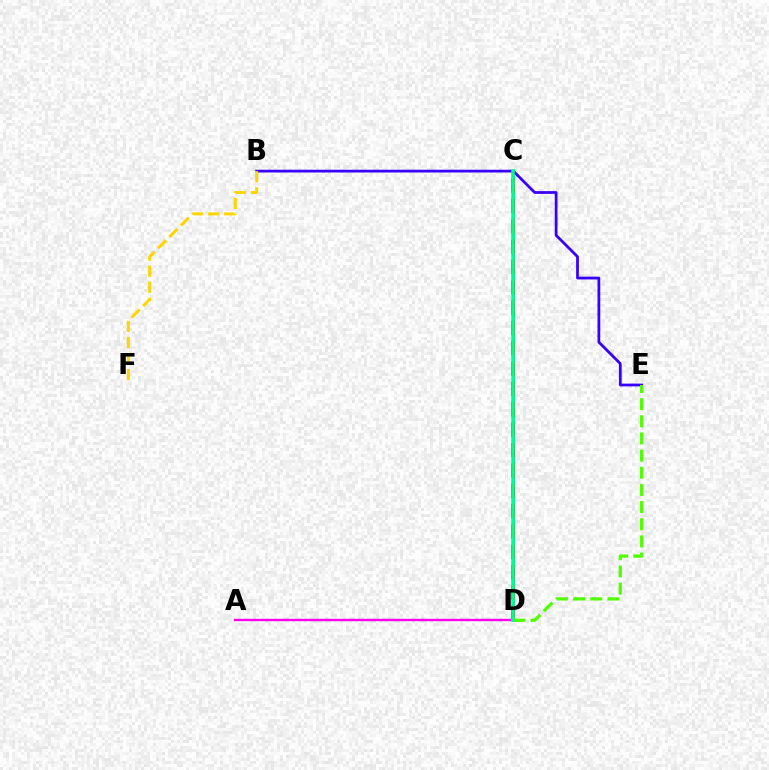{('C', 'D'): [{'color': '#009eff', 'line_style': 'solid', 'thickness': 1.89}, {'color': '#ff0000', 'line_style': 'dashed', 'thickness': 2.76}, {'color': '#00ff86', 'line_style': 'solid', 'thickness': 2.55}], ('B', 'E'): [{'color': '#3700ff', 'line_style': 'solid', 'thickness': 1.98}], ('A', 'D'): [{'color': '#ff00ed', 'line_style': 'solid', 'thickness': 1.73}], ('D', 'E'): [{'color': '#4fff00', 'line_style': 'dashed', 'thickness': 2.33}], ('B', 'F'): [{'color': '#ffd500', 'line_style': 'dashed', 'thickness': 2.18}]}